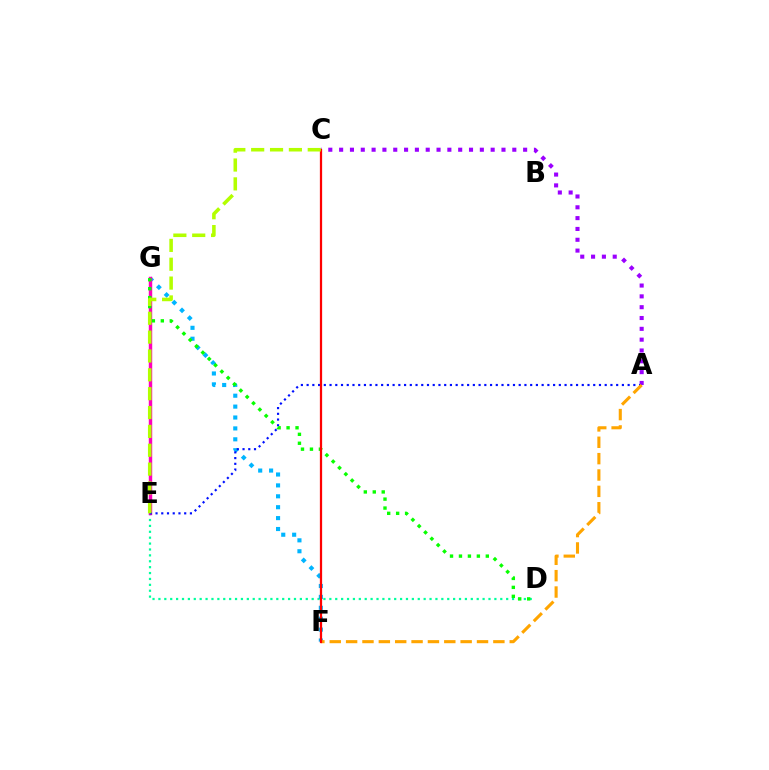{('D', 'E'): [{'color': '#00ff9d', 'line_style': 'dotted', 'thickness': 1.6}], ('A', 'C'): [{'color': '#9b00ff', 'line_style': 'dotted', 'thickness': 2.94}], ('F', 'G'): [{'color': '#00b5ff', 'line_style': 'dotted', 'thickness': 2.96}], ('E', 'G'): [{'color': '#ff00bd', 'line_style': 'solid', 'thickness': 2.48}], ('A', 'E'): [{'color': '#0010ff', 'line_style': 'dotted', 'thickness': 1.56}], ('A', 'F'): [{'color': '#ffa500', 'line_style': 'dashed', 'thickness': 2.22}], ('D', 'G'): [{'color': '#08ff00', 'line_style': 'dotted', 'thickness': 2.43}], ('C', 'F'): [{'color': '#ff0000', 'line_style': 'solid', 'thickness': 1.62}], ('C', 'E'): [{'color': '#b3ff00', 'line_style': 'dashed', 'thickness': 2.56}]}